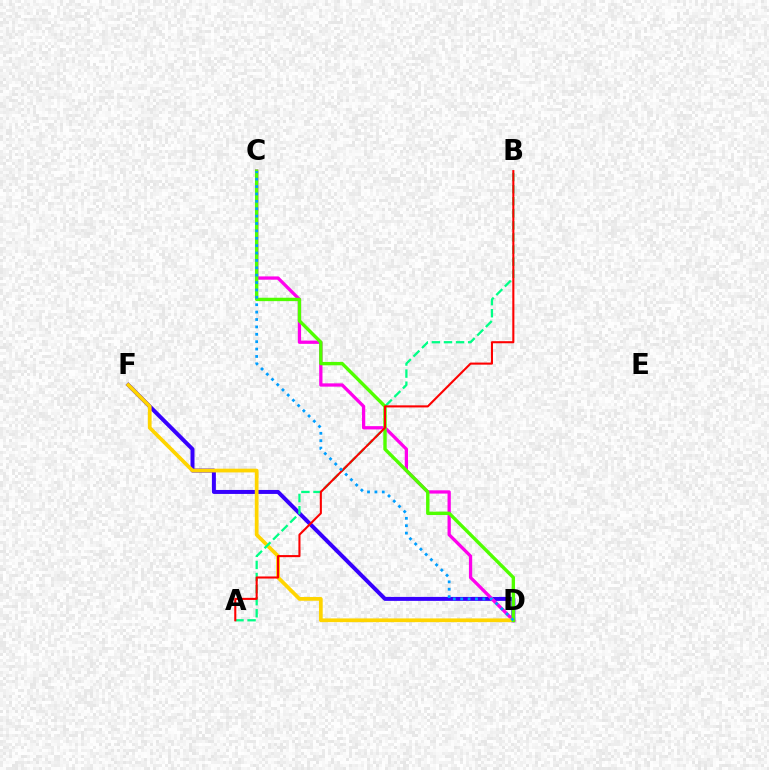{('D', 'F'): [{'color': '#3700ff', 'line_style': 'solid', 'thickness': 2.87}, {'color': '#ffd500', 'line_style': 'solid', 'thickness': 2.69}], ('C', 'D'): [{'color': '#ff00ed', 'line_style': 'solid', 'thickness': 2.36}, {'color': '#4fff00', 'line_style': 'solid', 'thickness': 2.44}, {'color': '#009eff', 'line_style': 'dotted', 'thickness': 2.01}], ('A', 'B'): [{'color': '#00ff86', 'line_style': 'dashed', 'thickness': 1.64}, {'color': '#ff0000', 'line_style': 'solid', 'thickness': 1.5}]}